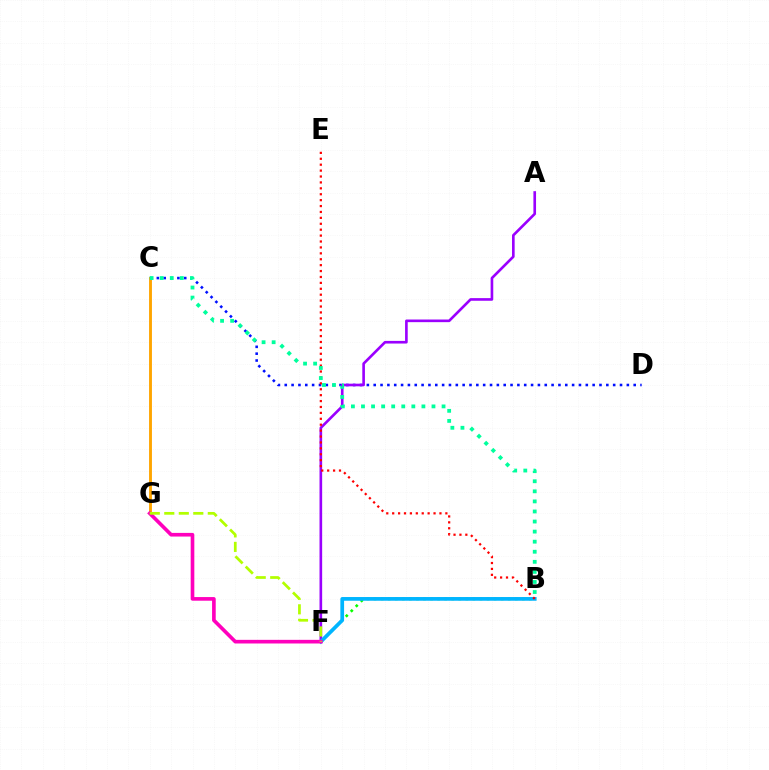{('C', 'D'): [{'color': '#0010ff', 'line_style': 'dotted', 'thickness': 1.86}], ('A', 'F'): [{'color': '#9b00ff', 'line_style': 'solid', 'thickness': 1.9}], ('B', 'F'): [{'color': '#08ff00', 'line_style': 'dotted', 'thickness': 1.92}, {'color': '#00b5ff', 'line_style': 'solid', 'thickness': 2.68}], ('C', 'G'): [{'color': '#ffa500', 'line_style': 'solid', 'thickness': 2.08}], ('B', 'E'): [{'color': '#ff0000', 'line_style': 'dotted', 'thickness': 1.61}], ('F', 'G'): [{'color': '#ff00bd', 'line_style': 'solid', 'thickness': 2.63}, {'color': '#b3ff00', 'line_style': 'dashed', 'thickness': 1.97}], ('B', 'C'): [{'color': '#00ff9d', 'line_style': 'dotted', 'thickness': 2.74}]}